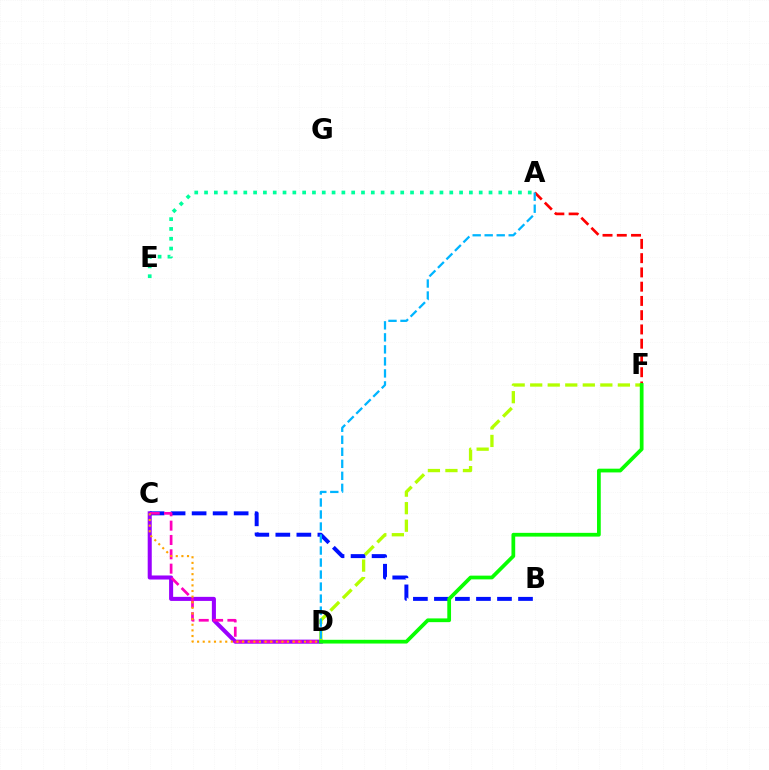{('A', 'F'): [{'color': '#ff0000', 'line_style': 'dashed', 'thickness': 1.94}], ('A', 'E'): [{'color': '#00ff9d', 'line_style': 'dotted', 'thickness': 2.66}], ('C', 'D'): [{'color': '#9b00ff', 'line_style': 'solid', 'thickness': 2.92}, {'color': '#ff00bd', 'line_style': 'dashed', 'thickness': 1.95}, {'color': '#ffa500', 'line_style': 'dotted', 'thickness': 1.53}], ('B', 'C'): [{'color': '#0010ff', 'line_style': 'dashed', 'thickness': 2.86}], ('D', 'F'): [{'color': '#b3ff00', 'line_style': 'dashed', 'thickness': 2.38}, {'color': '#08ff00', 'line_style': 'solid', 'thickness': 2.69}], ('A', 'D'): [{'color': '#00b5ff', 'line_style': 'dashed', 'thickness': 1.63}]}